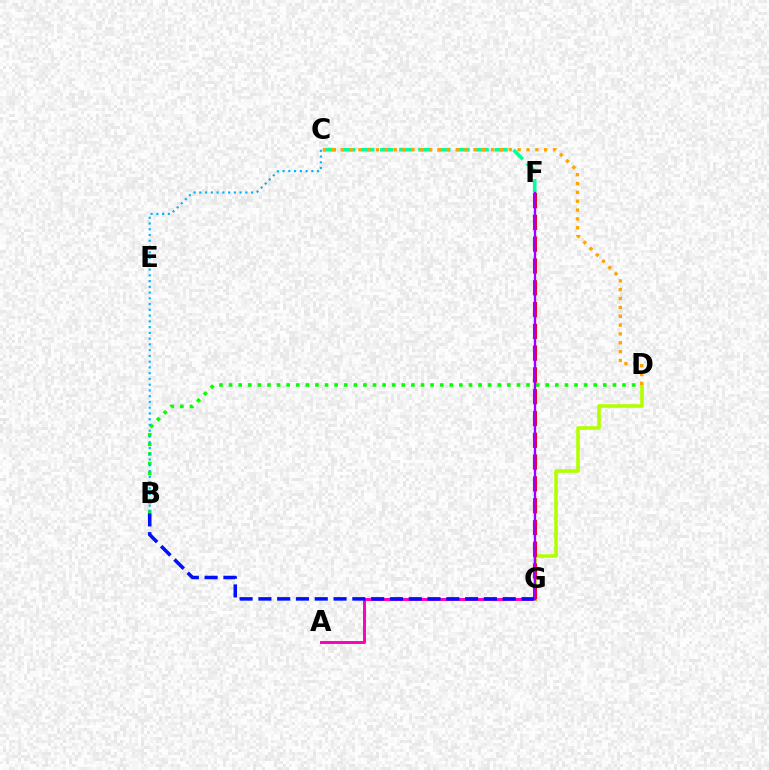{('A', 'G'): [{'color': '#ff00bd', 'line_style': 'solid', 'thickness': 2.13}], ('C', 'F'): [{'color': '#00ff9d', 'line_style': 'dashed', 'thickness': 2.59}], ('D', 'G'): [{'color': '#b3ff00', 'line_style': 'solid', 'thickness': 2.59}], ('B', 'D'): [{'color': '#08ff00', 'line_style': 'dotted', 'thickness': 2.61}], ('B', 'C'): [{'color': '#00b5ff', 'line_style': 'dotted', 'thickness': 1.56}], ('F', 'G'): [{'color': '#ff0000', 'line_style': 'dashed', 'thickness': 2.96}, {'color': '#9b00ff', 'line_style': 'solid', 'thickness': 1.69}], ('C', 'D'): [{'color': '#ffa500', 'line_style': 'dotted', 'thickness': 2.4}], ('B', 'G'): [{'color': '#0010ff', 'line_style': 'dashed', 'thickness': 2.55}]}